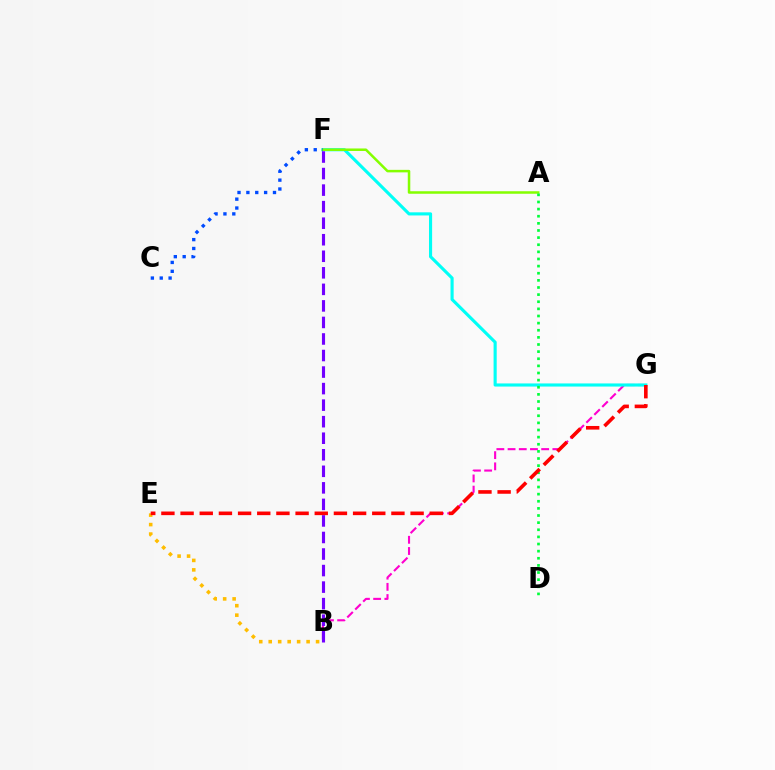{('B', 'E'): [{'color': '#ffbd00', 'line_style': 'dotted', 'thickness': 2.57}], ('B', 'G'): [{'color': '#ff00cf', 'line_style': 'dashed', 'thickness': 1.52}], ('F', 'G'): [{'color': '#00fff6', 'line_style': 'solid', 'thickness': 2.25}], ('A', 'F'): [{'color': '#84ff00', 'line_style': 'solid', 'thickness': 1.81}], ('C', 'F'): [{'color': '#004bff', 'line_style': 'dotted', 'thickness': 2.41}], ('B', 'F'): [{'color': '#7200ff', 'line_style': 'dashed', 'thickness': 2.25}], ('A', 'D'): [{'color': '#00ff39', 'line_style': 'dotted', 'thickness': 1.94}], ('E', 'G'): [{'color': '#ff0000', 'line_style': 'dashed', 'thickness': 2.6}]}